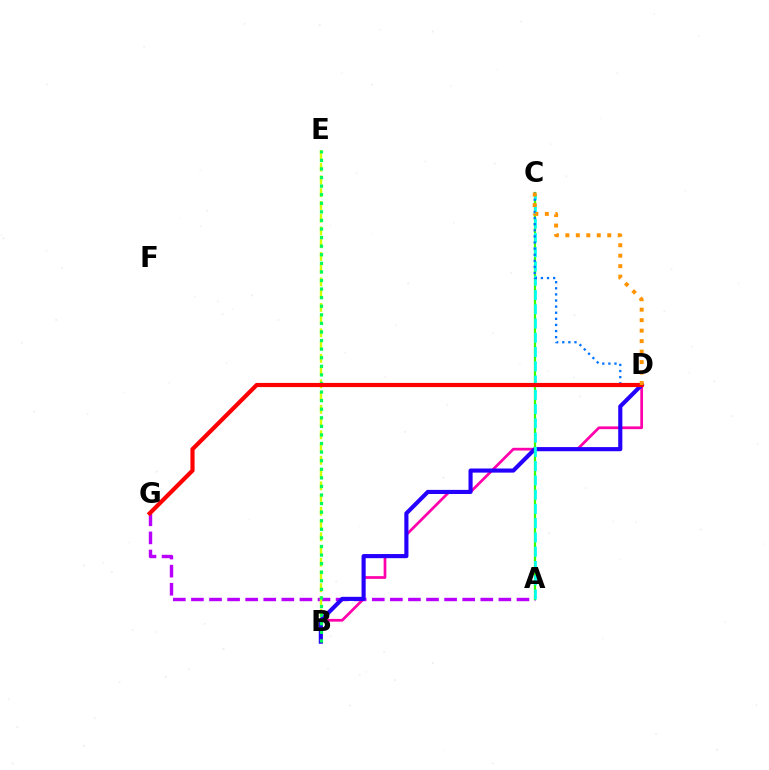{('A', 'G'): [{'color': '#b900ff', 'line_style': 'dashed', 'thickness': 2.46}], ('B', 'E'): [{'color': '#d1ff00', 'line_style': 'dashed', 'thickness': 1.73}, {'color': '#00ff5c', 'line_style': 'dotted', 'thickness': 2.33}], ('B', 'D'): [{'color': '#ff00ac', 'line_style': 'solid', 'thickness': 1.97}, {'color': '#2500ff', 'line_style': 'solid', 'thickness': 2.97}], ('A', 'C'): [{'color': '#3dff00', 'line_style': 'solid', 'thickness': 1.63}, {'color': '#00fff6', 'line_style': 'dashed', 'thickness': 1.94}], ('C', 'D'): [{'color': '#0074ff', 'line_style': 'dotted', 'thickness': 1.66}, {'color': '#ff9400', 'line_style': 'dotted', 'thickness': 2.85}], ('D', 'G'): [{'color': '#ff0000', 'line_style': 'solid', 'thickness': 3.0}]}